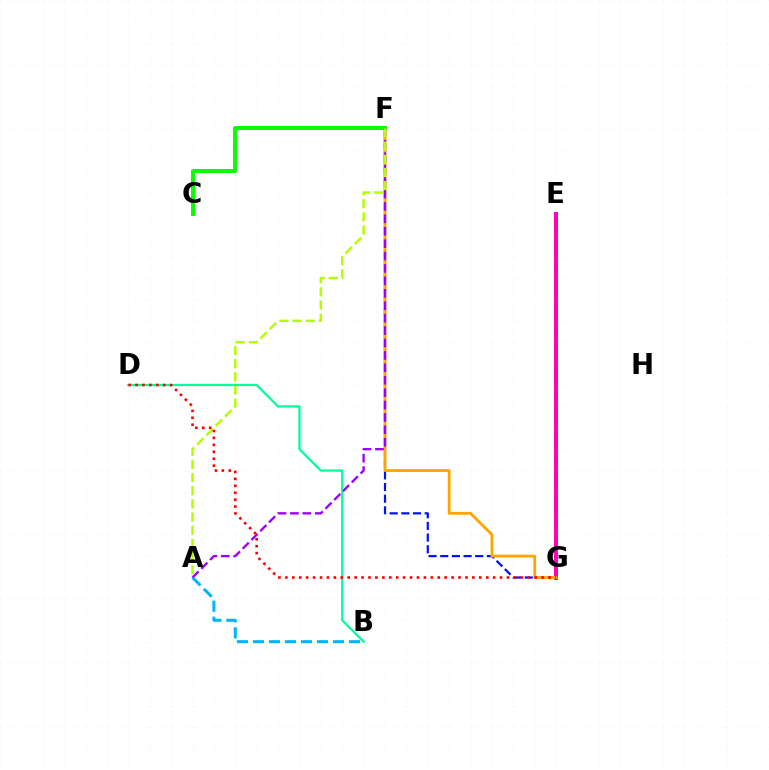{('F', 'G'): [{'color': '#0010ff', 'line_style': 'dashed', 'thickness': 1.58}, {'color': '#ffa500', 'line_style': 'solid', 'thickness': 2.04}], ('B', 'D'): [{'color': '#00ff9d', 'line_style': 'solid', 'thickness': 1.64}], ('E', 'G'): [{'color': '#ff00bd', 'line_style': 'solid', 'thickness': 2.89}], ('A', 'B'): [{'color': '#00b5ff', 'line_style': 'dashed', 'thickness': 2.17}], ('C', 'F'): [{'color': '#08ff00', 'line_style': 'solid', 'thickness': 2.86}], ('A', 'F'): [{'color': '#9b00ff', 'line_style': 'dashed', 'thickness': 1.69}, {'color': '#b3ff00', 'line_style': 'dashed', 'thickness': 1.79}], ('D', 'G'): [{'color': '#ff0000', 'line_style': 'dotted', 'thickness': 1.88}]}